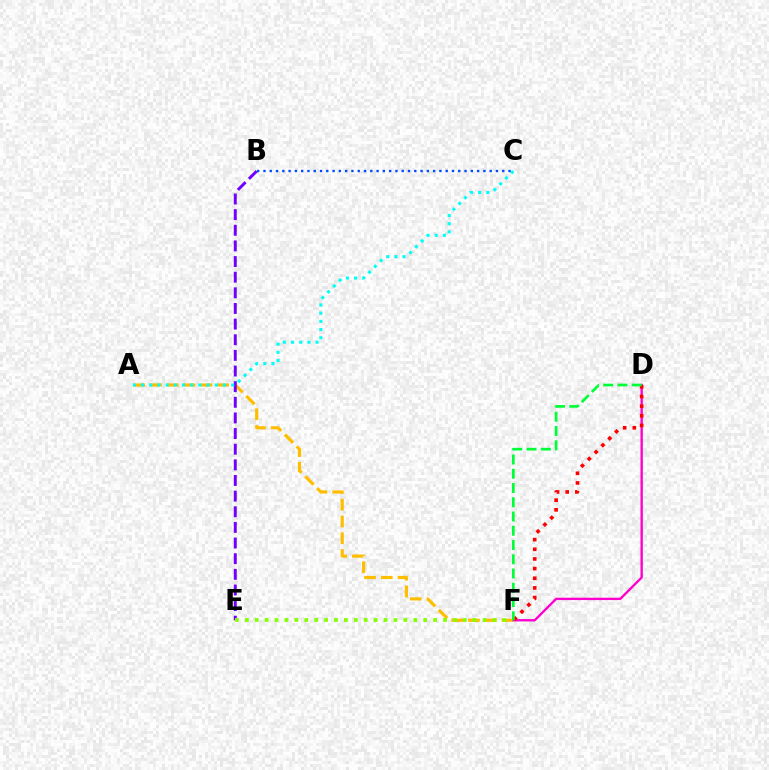{('A', 'F'): [{'color': '#ffbd00', 'line_style': 'dashed', 'thickness': 2.28}], ('B', 'E'): [{'color': '#7200ff', 'line_style': 'dashed', 'thickness': 2.12}], ('A', 'C'): [{'color': '#00fff6', 'line_style': 'dotted', 'thickness': 2.23}], ('D', 'F'): [{'color': '#ff00cf', 'line_style': 'solid', 'thickness': 1.7}, {'color': '#ff0000', 'line_style': 'dotted', 'thickness': 2.62}, {'color': '#00ff39', 'line_style': 'dashed', 'thickness': 1.94}], ('E', 'F'): [{'color': '#84ff00', 'line_style': 'dotted', 'thickness': 2.69}], ('B', 'C'): [{'color': '#004bff', 'line_style': 'dotted', 'thickness': 1.71}]}